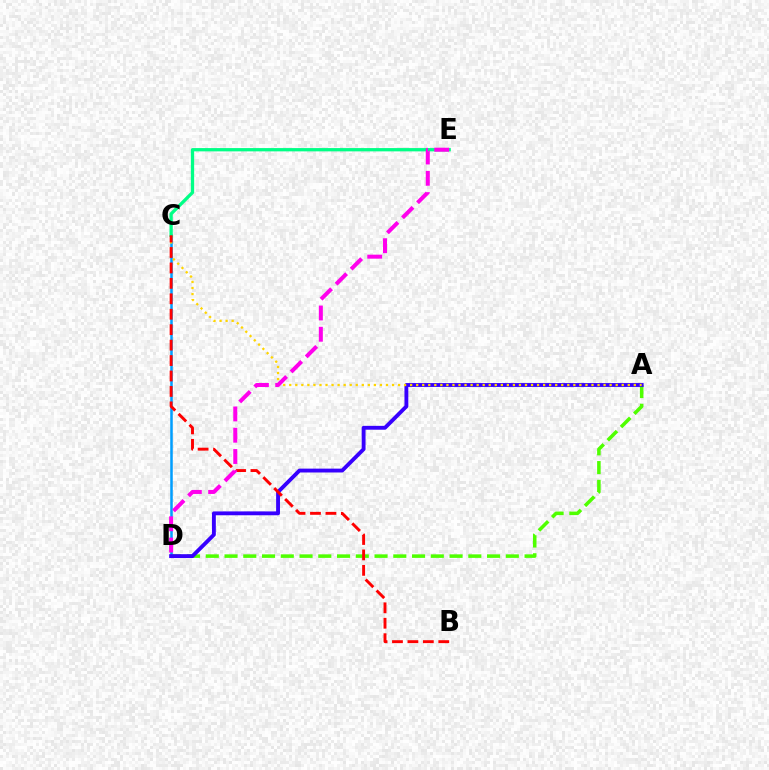{('A', 'D'): [{'color': '#4fff00', 'line_style': 'dashed', 'thickness': 2.55}, {'color': '#3700ff', 'line_style': 'solid', 'thickness': 2.78}], ('C', 'D'): [{'color': '#009eff', 'line_style': 'solid', 'thickness': 1.82}], ('A', 'C'): [{'color': '#ffd500', 'line_style': 'dotted', 'thickness': 1.64}], ('C', 'E'): [{'color': '#00ff86', 'line_style': 'solid', 'thickness': 2.36}], ('B', 'C'): [{'color': '#ff0000', 'line_style': 'dashed', 'thickness': 2.1}], ('D', 'E'): [{'color': '#ff00ed', 'line_style': 'dashed', 'thickness': 2.89}]}